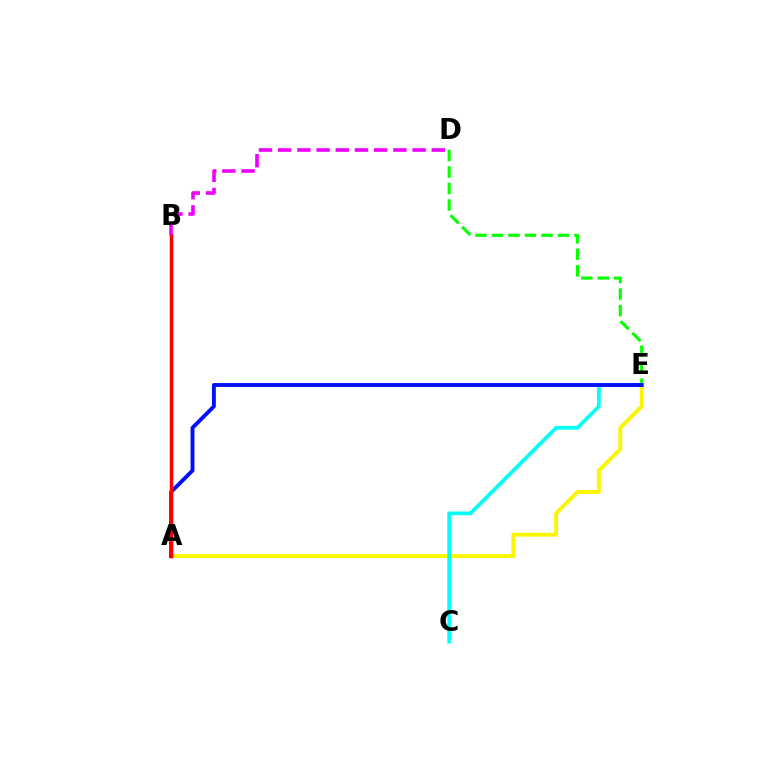{('D', 'E'): [{'color': '#08ff00', 'line_style': 'dashed', 'thickness': 2.24}], ('A', 'E'): [{'color': '#fcf500', 'line_style': 'solid', 'thickness': 2.8}, {'color': '#0010ff', 'line_style': 'solid', 'thickness': 2.8}], ('C', 'E'): [{'color': '#00fff6', 'line_style': 'solid', 'thickness': 2.65}], ('A', 'B'): [{'color': '#ff0000', 'line_style': 'solid', 'thickness': 2.52}], ('B', 'D'): [{'color': '#ee00ff', 'line_style': 'dashed', 'thickness': 2.61}]}